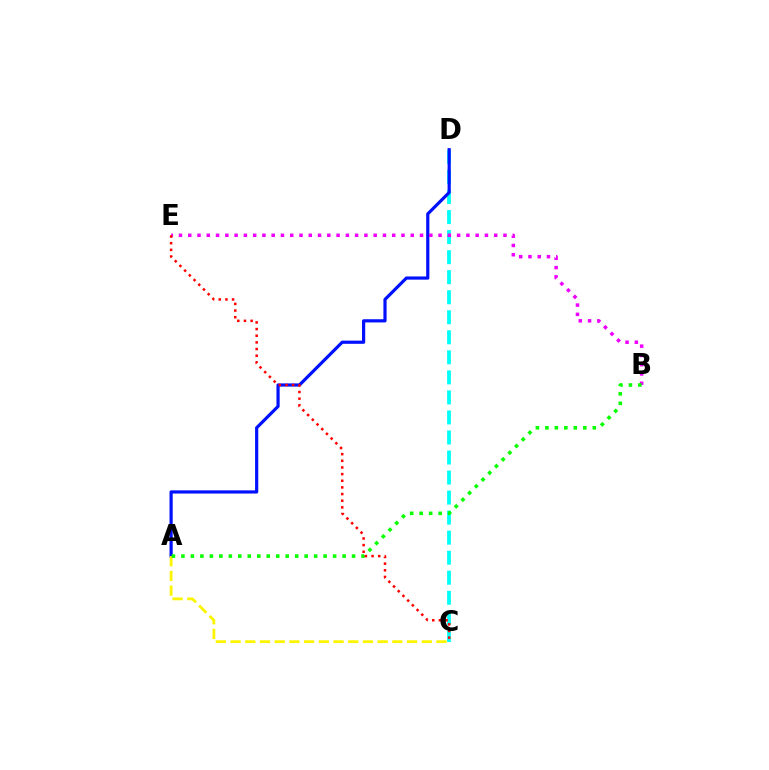{('C', 'D'): [{'color': '#00fff6', 'line_style': 'dashed', 'thickness': 2.72}], ('A', 'D'): [{'color': '#0010ff', 'line_style': 'solid', 'thickness': 2.3}], ('A', 'C'): [{'color': '#fcf500', 'line_style': 'dashed', 'thickness': 2.0}], ('B', 'E'): [{'color': '#ee00ff', 'line_style': 'dotted', 'thickness': 2.52}], ('A', 'B'): [{'color': '#08ff00', 'line_style': 'dotted', 'thickness': 2.58}], ('C', 'E'): [{'color': '#ff0000', 'line_style': 'dotted', 'thickness': 1.81}]}